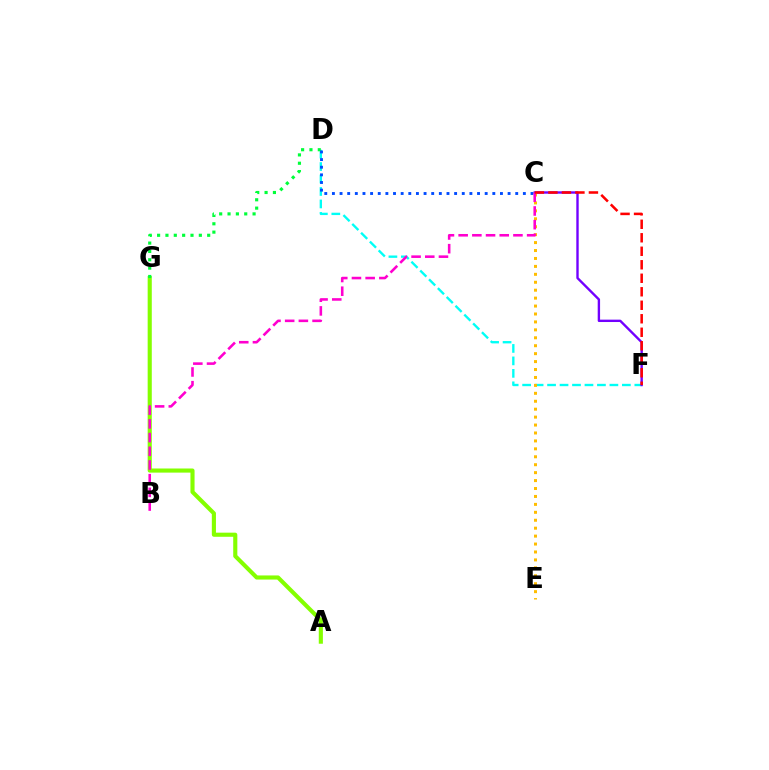{('A', 'G'): [{'color': '#84ff00', 'line_style': 'solid', 'thickness': 2.96}], ('D', 'F'): [{'color': '#00fff6', 'line_style': 'dashed', 'thickness': 1.69}], ('C', 'F'): [{'color': '#7200ff', 'line_style': 'solid', 'thickness': 1.71}, {'color': '#ff0000', 'line_style': 'dashed', 'thickness': 1.83}], ('D', 'G'): [{'color': '#00ff39', 'line_style': 'dotted', 'thickness': 2.27}], ('C', 'E'): [{'color': '#ffbd00', 'line_style': 'dotted', 'thickness': 2.16}], ('C', 'D'): [{'color': '#004bff', 'line_style': 'dotted', 'thickness': 2.08}], ('B', 'C'): [{'color': '#ff00cf', 'line_style': 'dashed', 'thickness': 1.86}]}